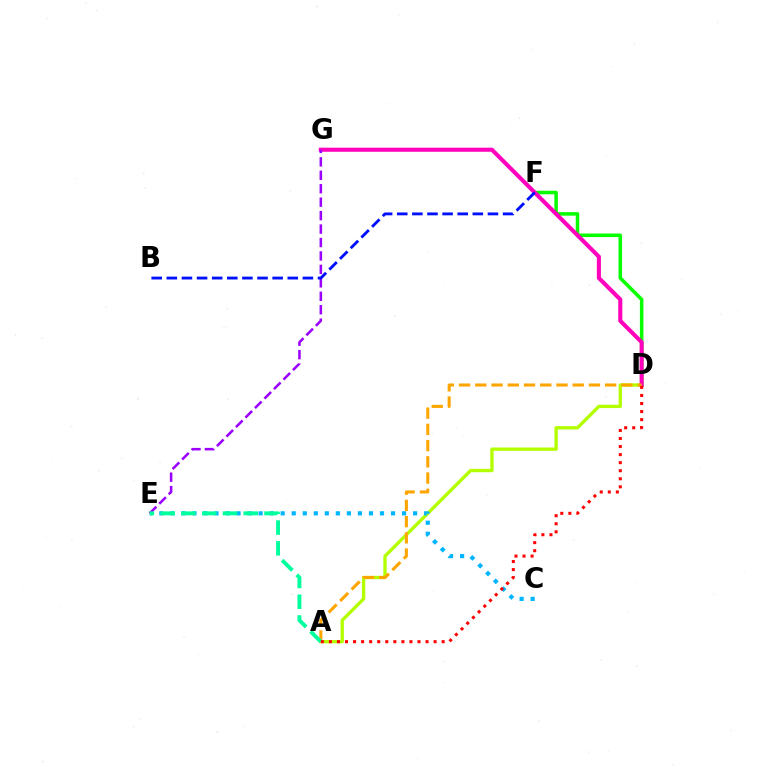{('A', 'D'): [{'color': '#b3ff00', 'line_style': 'solid', 'thickness': 2.4}, {'color': '#ffa500', 'line_style': 'dashed', 'thickness': 2.21}, {'color': '#ff0000', 'line_style': 'dotted', 'thickness': 2.19}], ('D', 'F'): [{'color': '#08ff00', 'line_style': 'solid', 'thickness': 2.54}], ('D', 'G'): [{'color': '#ff00bd', 'line_style': 'solid', 'thickness': 2.94}], ('C', 'E'): [{'color': '#00b5ff', 'line_style': 'dotted', 'thickness': 3.0}], ('E', 'G'): [{'color': '#9b00ff', 'line_style': 'dashed', 'thickness': 1.83}], ('B', 'F'): [{'color': '#0010ff', 'line_style': 'dashed', 'thickness': 2.05}], ('A', 'E'): [{'color': '#00ff9d', 'line_style': 'dashed', 'thickness': 2.82}]}